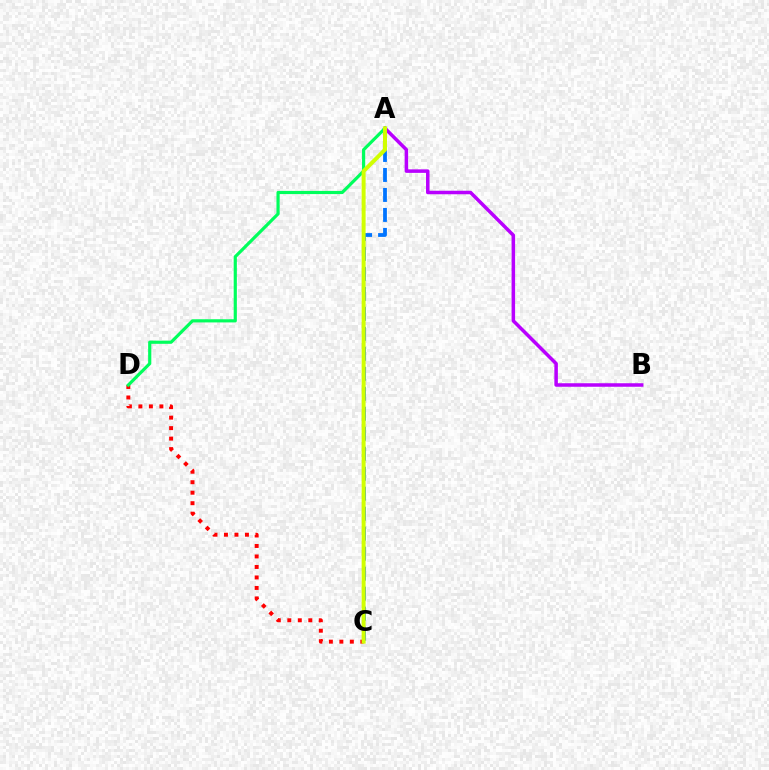{('A', 'B'): [{'color': '#b900ff', 'line_style': 'solid', 'thickness': 2.53}], ('A', 'C'): [{'color': '#0074ff', 'line_style': 'dashed', 'thickness': 2.72}, {'color': '#d1ff00', 'line_style': 'solid', 'thickness': 2.86}], ('C', 'D'): [{'color': '#ff0000', 'line_style': 'dotted', 'thickness': 2.85}], ('A', 'D'): [{'color': '#00ff5c', 'line_style': 'solid', 'thickness': 2.29}]}